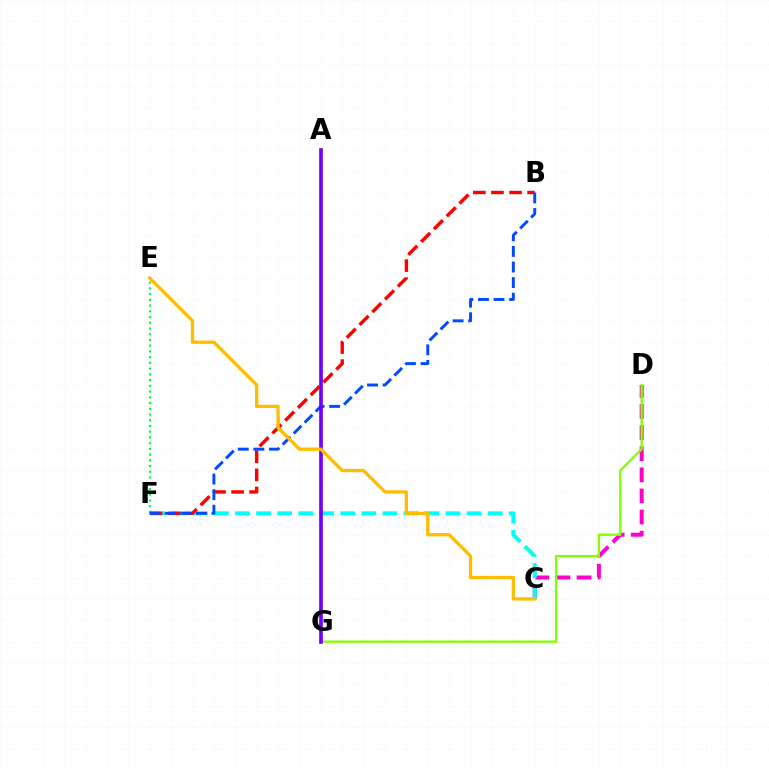{('C', 'D'): [{'color': '#ff00cf', 'line_style': 'dashed', 'thickness': 2.87}], ('C', 'F'): [{'color': '#00fff6', 'line_style': 'dashed', 'thickness': 2.86}], ('E', 'F'): [{'color': '#00ff39', 'line_style': 'dotted', 'thickness': 1.56}], ('B', 'F'): [{'color': '#ff0000', 'line_style': 'dashed', 'thickness': 2.46}, {'color': '#004bff', 'line_style': 'dashed', 'thickness': 2.12}], ('D', 'G'): [{'color': '#84ff00', 'line_style': 'solid', 'thickness': 1.7}], ('A', 'G'): [{'color': '#7200ff', 'line_style': 'solid', 'thickness': 2.64}], ('C', 'E'): [{'color': '#ffbd00', 'line_style': 'solid', 'thickness': 2.39}]}